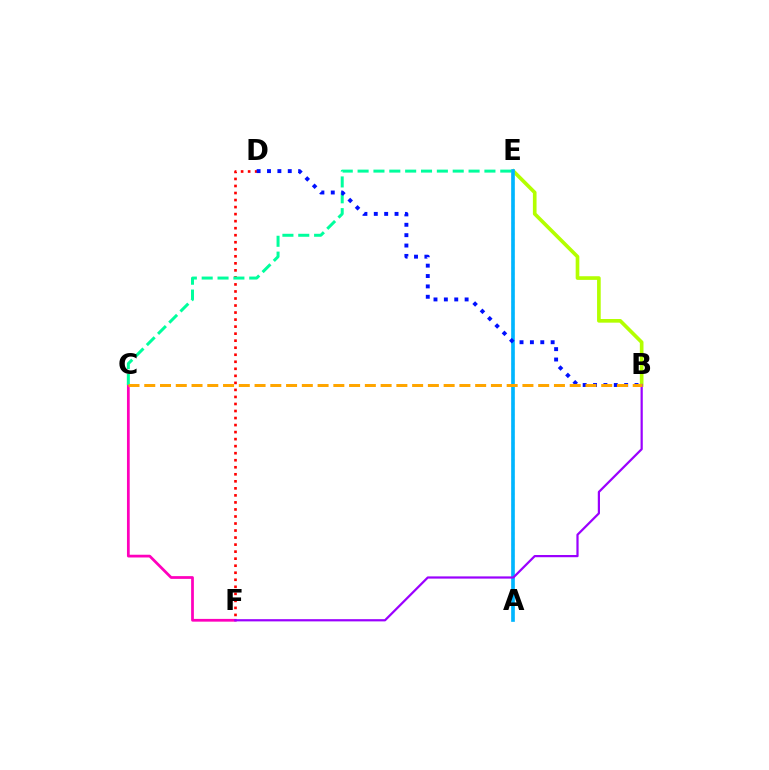{('B', 'E'): [{'color': '#b3ff00', 'line_style': 'solid', 'thickness': 2.63}], ('C', 'F'): [{'color': '#ff00bd', 'line_style': 'solid', 'thickness': 1.98}], ('D', 'F'): [{'color': '#ff0000', 'line_style': 'dotted', 'thickness': 1.91}], ('C', 'E'): [{'color': '#00ff9d', 'line_style': 'dashed', 'thickness': 2.15}], ('A', 'E'): [{'color': '#08ff00', 'line_style': 'dotted', 'thickness': 1.53}, {'color': '#00b5ff', 'line_style': 'solid', 'thickness': 2.64}], ('B', 'D'): [{'color': '#0010ff', 'line_style': 'dotted', 'thickness': 2.82}], ('B', 'F'): [{'color': '#9b00ff', 'line_style': 'solid', 'thickness': 1.6}], ('B', 'C'): [{'color': '#ffa500', 'line_style': 'dashed', 'thickness': 2.14}]}